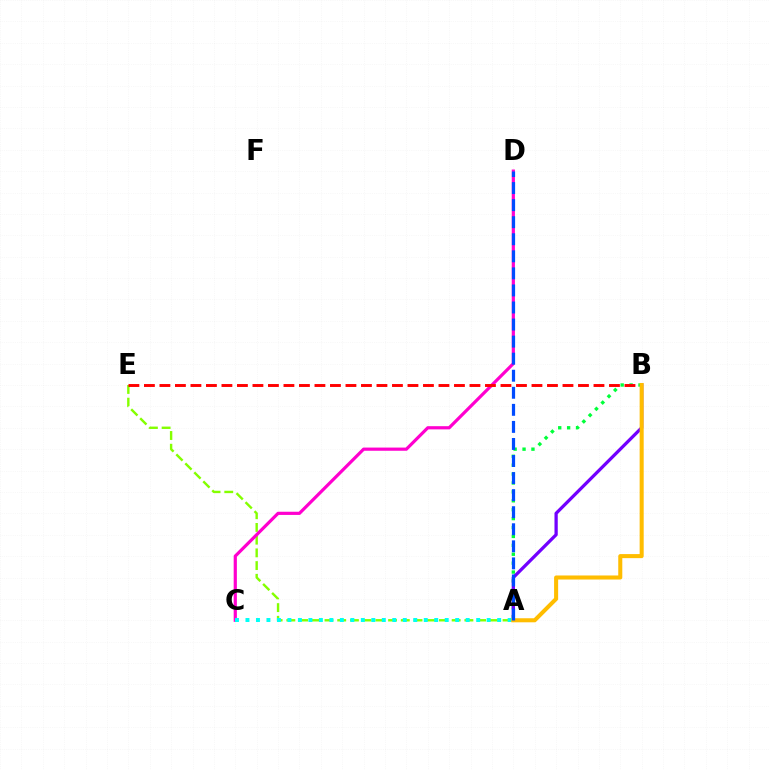{('A', 'E'): [{'color': '#84ff00', 'line_style': 'dashed', 'thickness': 1.73}], ('A', 'B'): [{'color': '#00ff39', 'line_style': 'dotted', 'thickness': 2.42}, {'color': '#7200ff', 'line_style': 'solid', 'thickness': 2.35}, {'color': '#ffbd00', 'line_style': 'solid', 'thickness': 2.92}], ('C', 'D'): [{'color': '#ff00cf', 'line_style': 'solid', 'thickness': 2.3}], ('A', 'C'): [{'color': '#00fff6', 'line_style': 'dotted', 'thickness': 2.85}], ('B', 'E'): [{'color': '#ff0000', 'line_style': 'dashed', 'thickness': 2.11}], ('A', 'D'): [{'color': '#004bff', 'line_style': 'dashed', 'thickness': 2.32}]}